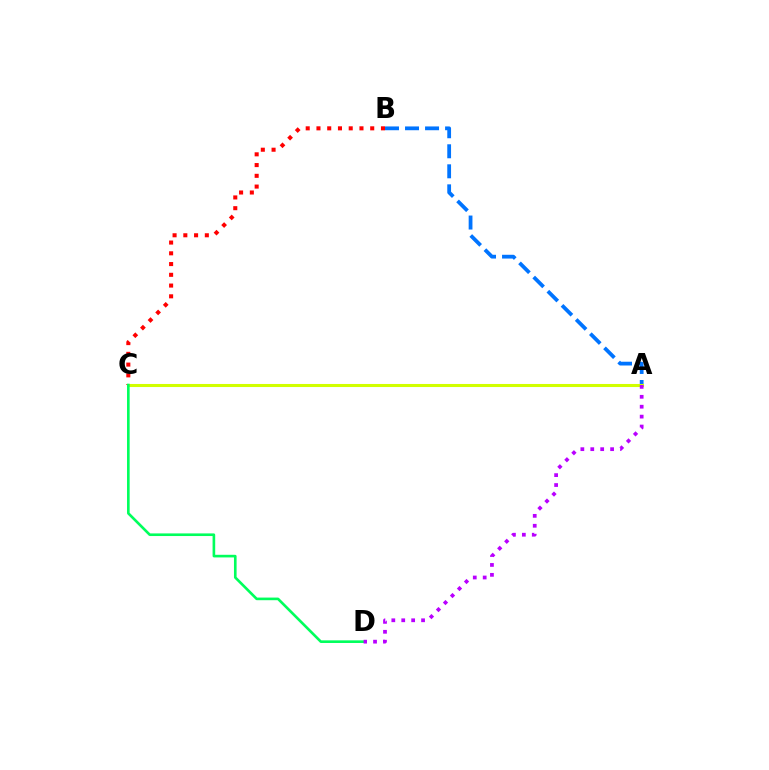{('B', 'C'): [{'color': '#ff0000', 'line_style': 'dotted', 'thickness': 2.92}], ('A', 'B'): [{'color': '#0074ff', 'line_style': 'dashed', 'thickness': 2.72}], ('A', 'C'): [{'color': '#d1ff00', 'line_style': 'solid', 'thickness': 2.21}], ('C', 'D'): [{'color': '#00ff5c', 'line_style': 'solid', 'thickness': 1.89}], ('A', 'D'): [{'color': '#b900ff', 'line_style': 'dotted', 'thickness': 2.69}]}